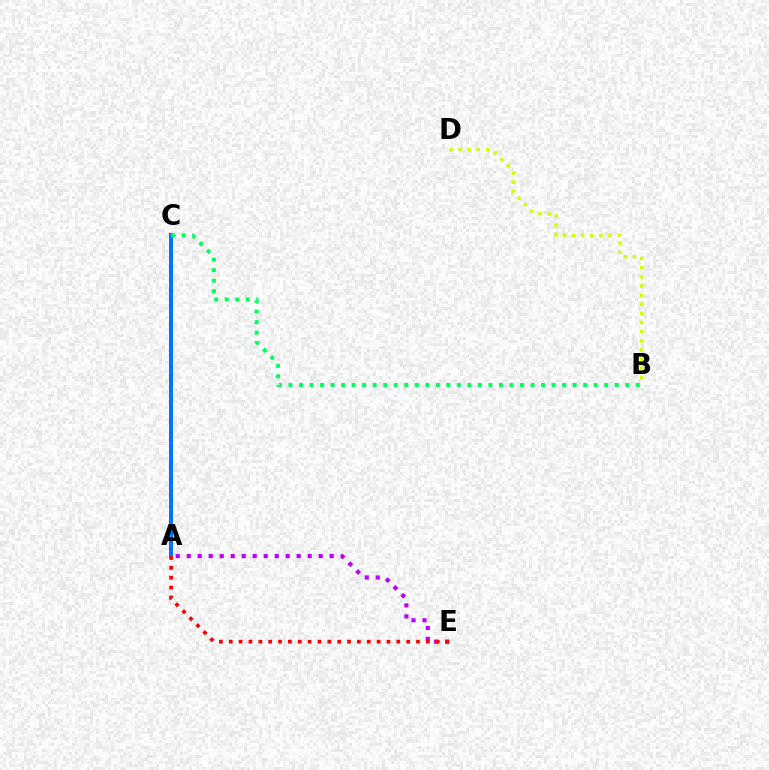{('A', 'E'): [{'color': '#b900ff', 'line_style': 'dotted', 'thickness': 2.99}, {'color': '#ff0000', 'line_style': 'dotted', 'thickness': 2.68}], ('A', 'C'): [{'color': '#0074ff', 'line_style': 'solid', 'thickness': 2.88}], ('B', 'D'): [{'color': '#d1ff00', 'line_style': 'dotted', 'thickness': 2.49}], ('B', 'C'): [{'color': '#00ff5c', 'line_style': 'dotted', 'thickness': 2.86}]}